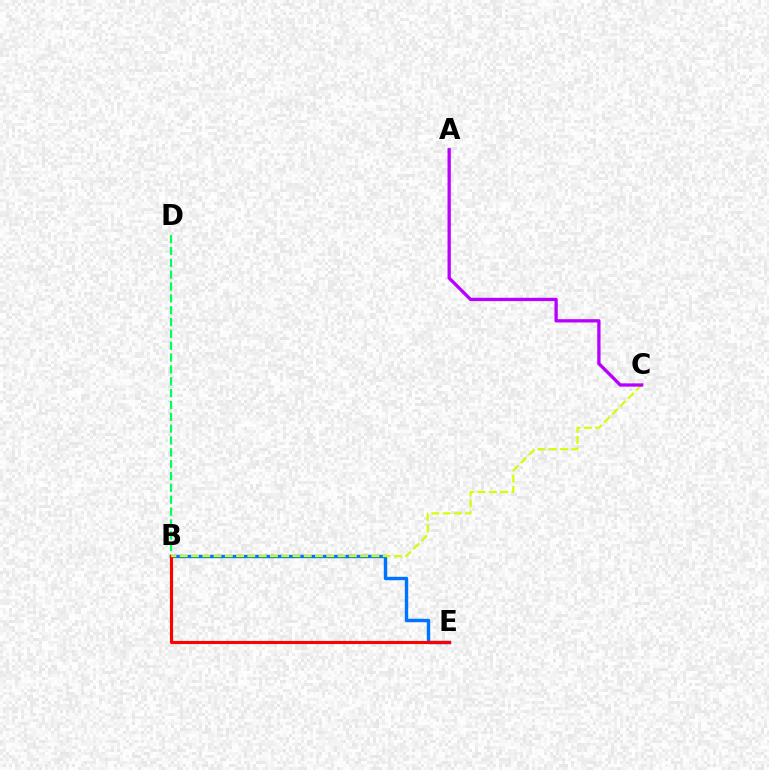{('B', 'D'): [{'color': '#00ff5c', 'line_style': 'dashed', 'thickness': 1.61}], ('B', 'E'): [{'color': '#0074ff', 'line_style': 'solid', 'thickness': 2.45}, {'color': '#ff0000', 'line_style': 'solid', 'thickness': 2.26}], ('B', 'C'): [{'color': '#d1ff00', 'line_style': 'dashed', 'thickness': 1.53}], ('A', 'C'): [{'color': '#b900ff', 'line_style': 'solid', 'thickness': 2.37}]}